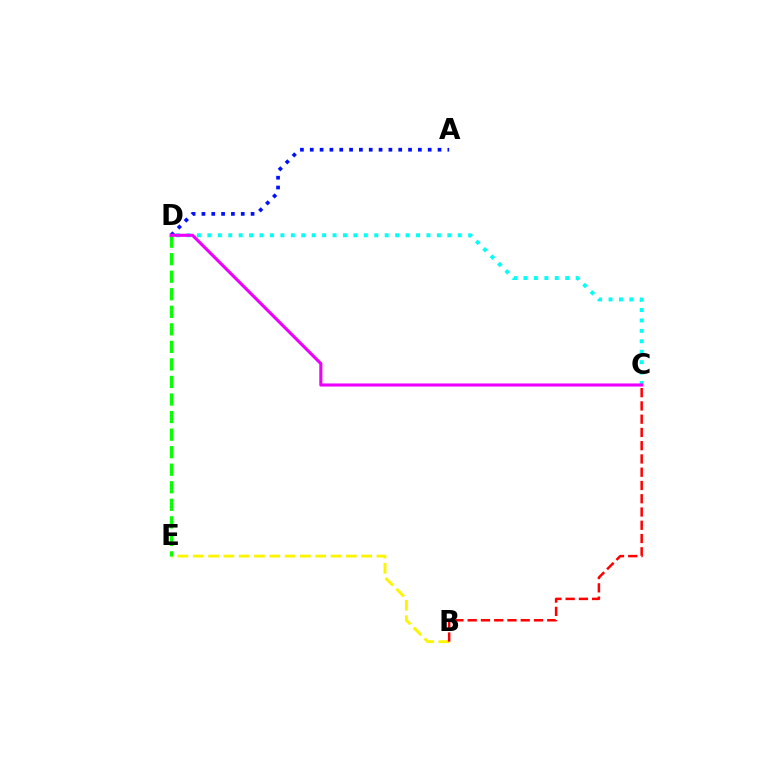{('B', 'E'): [{'color': '#fcf500', 'line_style': 'dashed', 'thickness': 2.08}], ('C', 'D'): [{'color': '#00fff6', 'line_style': 'dotted', 'thickness': 2.83}, {'color': '#ee00ff', 'line_style': 'solid', 'thickness': 2.23}], ('A', 'D'): [{'color': '#0010ff', 'line_style': 'dotted', 'thickness': 2.67}], ('D', 'E'): [{'color': '#08ff00', 'line_style': 'dashed', 'thickness': 2.38}], ('B', 'C'): [{'color': '#ff0000', 'line_style': 'dashed', 'thickness': 1.8}]}